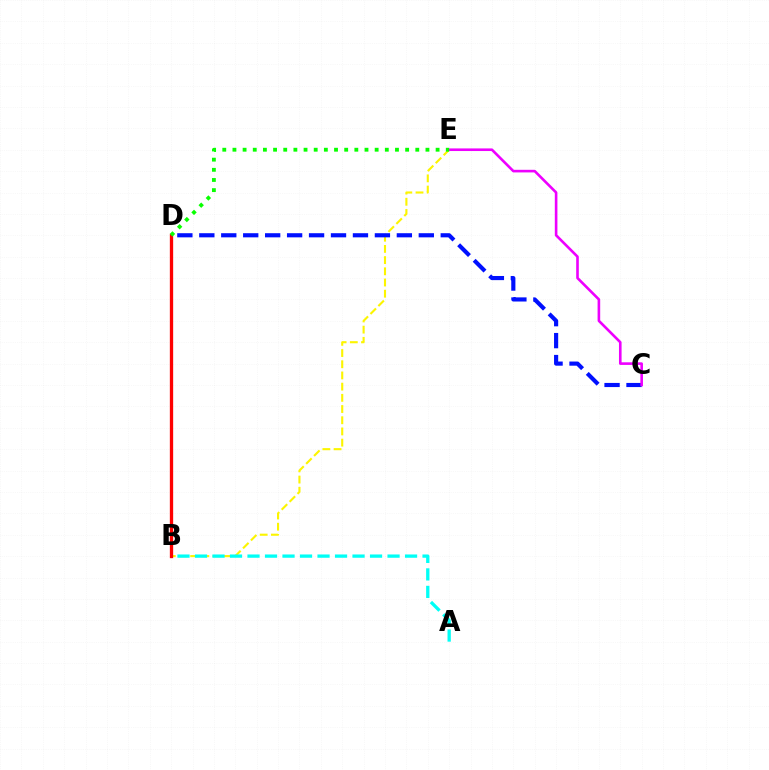{('B', 'E'): [{'color': '#fcf500', 'line_style': 'dashed', 'thickness': 1.52}], ('A', 'B'): [{'color': '#00fff6', 'line_style': 'dashed', 'thickness': 2.38}], ('B', 'D'): [{'color': '#ff0000', 'line_style': 'solid', 'thickness': 2.38}], ('C', 'D'): [{'color': '#0010ff', 'line_style': 'dashed', 'thickness': 2.98}], ('C', 'E'): [{'color': '#ee00ff', 'line_style': 'solid', 'thickness': 1.88}], ('D', 'E'): [{'color': '#08ff00', 'line_style': 'dotted', 'thickness': 2.76}]}